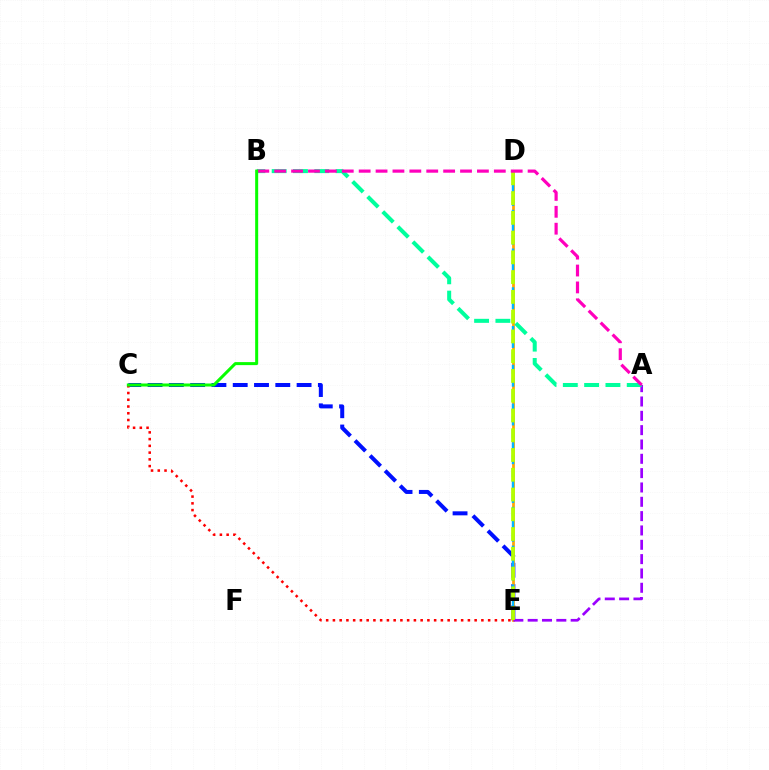{('C', 'E'): [{'color': '#0010ff', 'line_style': 'dashed', 'thickness': 2.89}, {'color': '#ff0000', 'line_style': 'dotted', 'thickness': 1.83}], ('D', 'E'): [{'color': '#ffa500', 'line_style': 'solid', 'thickness': 1.97}, {'color': '#00b5ff', 'line_style': 'dashed', 'thickness': 1.75}, {'color': '#b3ff00', 'line_style': 'dashed', 'thickness': 2.68}], ('A', 'E'): [{'color': '#9b00ff', 'line_style': 'dashed', 'thickness': 1.95}], ('A', 'B'): [{'color': '#00ff9d', 'line_style': 'dashed', 'thickness': 2.89}, {'color': '#ff00bd', 'line_style': 'dashed', 'thickness': 2.3}], ('B', 'C'): [{'color': '#08ff00', 'line_style': 'solid', 'thickness': 2.17}]}